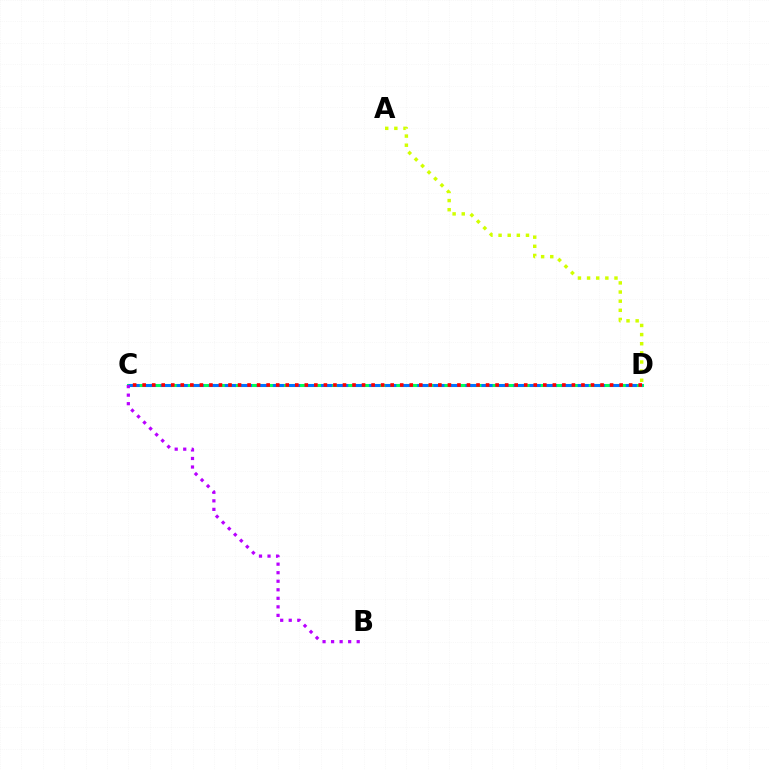{('A', 'D'): [{'color': '#d1ff00', 'line_style': 'dotted', 'thickness': 2.48}], ('C', 'D'): [{'color': '#00ff5c', 'line_style': 'solid', 'thickness': 2.2}, {'color': '#0074ff', 'line_style': 'dashed', 'thickness': 2.18}, {'color': '#ff0000', 'line_style': 'dotted', 'thickness': 2.59}], ('B', 'C'): [{'color': '#b900ff', 'line_style': 'dotted', 'thickness': 2.32}]}